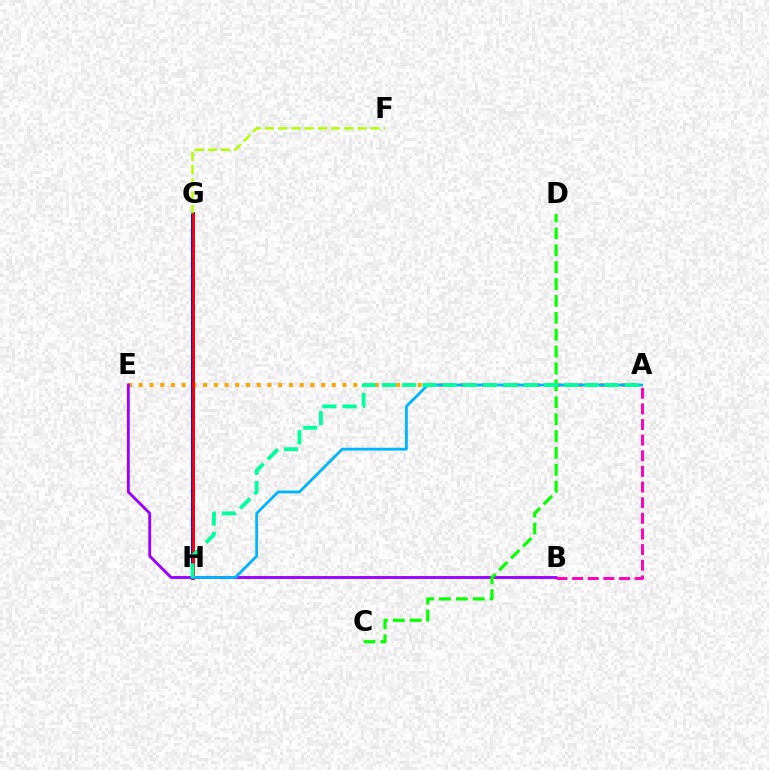{('G', 'H'): [{'color': '#0010ff', 'line_style': 'solid', 'thickness': 2.84}, {'color': '#ff0000', 'line_style': 'solid', 'thickness': 2.02}], ('F', 'G'): [{'color': '#b3ff00', 'line_style': 'dashed', 'thickness': 1.8}], ('A', 'E'): [{'color': '#ffa500', 'line_style': 'dotted', 'thickness': 2.91}], ('B', 'E'): [{'color': '#9b00ff', 'line_style': 'solid', 'thickness': 2.05}], ('C', 'D'): [{'color': '#08ff00', 'line_style': 'dashed', 'thickness': 2.29}], ('A', 'H'): [{'color': '#00b5ff', 'line_style': 'solid', 'thickness': 2.03}, {'color': '#00ff9d', 'line_style': 'dashed', 'thickness': 2.75}], ('A', 'B'): [{'color': '#ff00bd', 'line_style': 'dashed', 'thickness': 2.12}]}